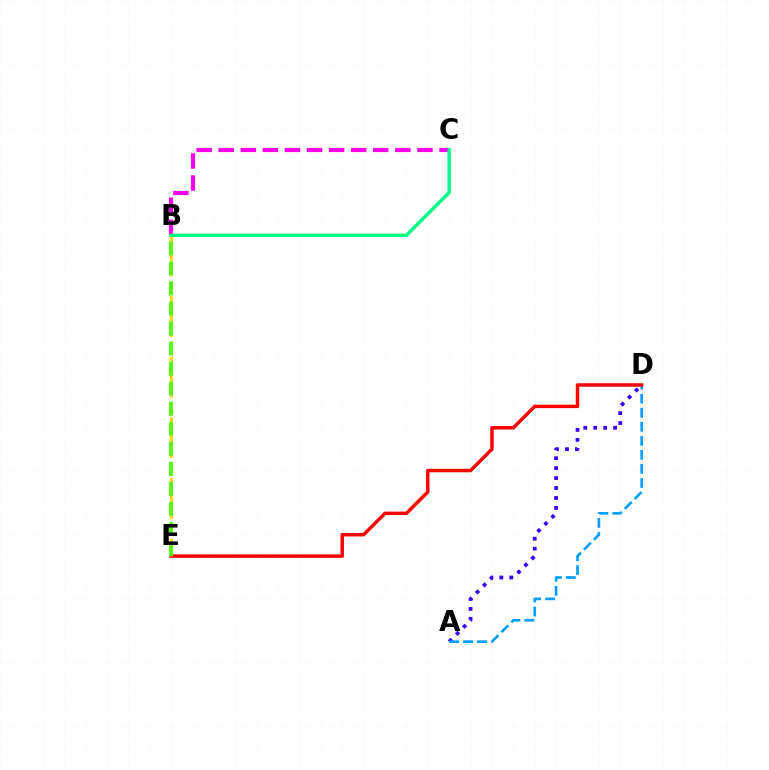{('A', 'D'): [{'color': '#3700ff', 'line_style': 'dotted', 'thickness': 2.7}, {'color': '#009eff', 'line_style': 'dashed', 'thickness': 1.91}], ('D', 'E'): [{'color': '#ff0000', 'line_style': 'solid', 'thickness': 2.49}], ('B', 'E'): [{'color': '#ffd500', 'line_style': 'dashed', 'thickness': 2.06}, {'color': '#4fff00', 'line_style': 'dashed', 'thickness': 2.72}], ('B', 'C'): [{'color': '#ff00ed', 'line_style': 'dashed', 'thickness': 3.0}, {'color': '#00ff86', 'line_style': 'solid', 'thickness': 2.48}]}